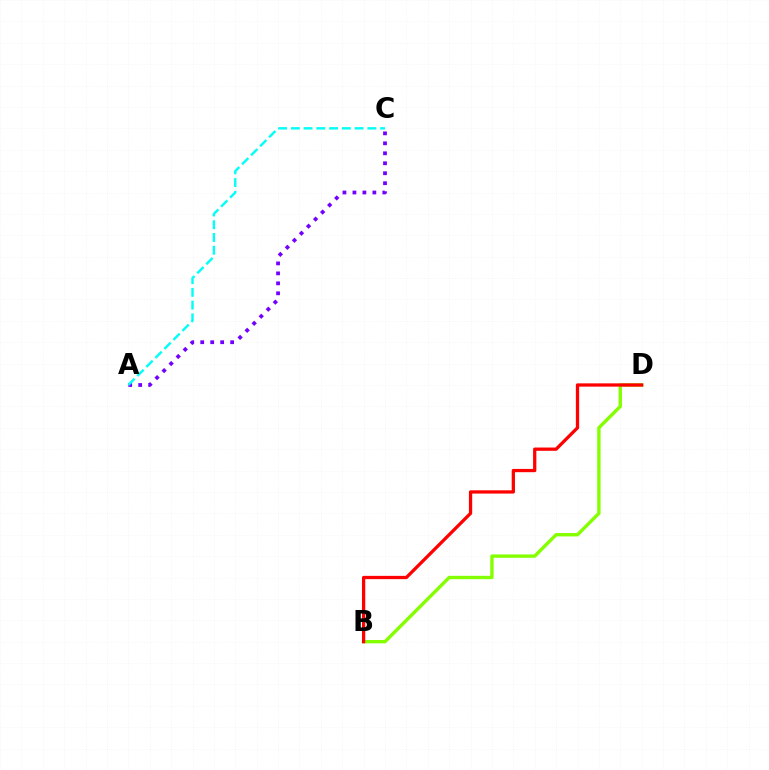{('B', 'D'): [{'color': '#84ff00', 'line_style': 'solid', 'thickness': 2.42}, {'color': '#ff0000', 'line_style': 'solid', 'thickness': 2.35}], ('A', 'C'): [{'color': '#7200ff', 'line_style': 'dotted', 'thickness': 2.71}, {'color': '#00fff6', 'line_style': 'dashed', 'thickness': 1.73}]}